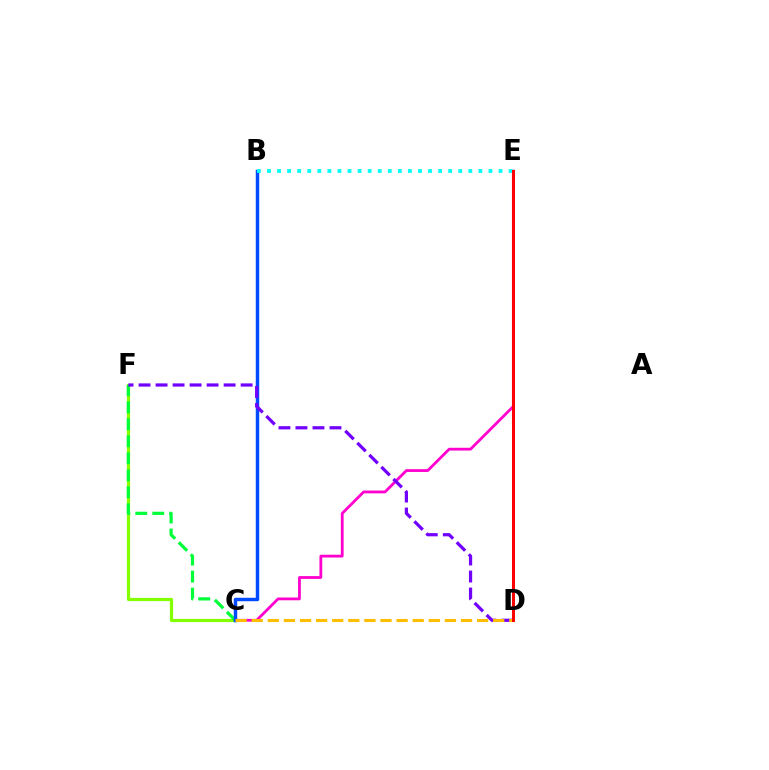{('C', 'F'): [{'color': '#84ff00', 'line_style': 'solid', 'thickness': 2.3}, {'color': '#00ff39', 'line_style': 'dashed', 'thickness': 2.31}], ('C', 'E'): [{'color': '#ff00cf', 'line_style': 'solid', 'thickness': 2.01}], ('B', 'C'): [{'color': '#004bff', 'line_style': 'solid', 'thickness': 2.49}], ('B', 'E'): [{'color': '#00fff6', 'line_style': 'dotted', 'thickness': 2.74}], ('D', 'F'): [{'color': '#7200ff', 'line_style': 'dashed', 'thickness': 2.31}], ('C', 'D'): [{'color': '#ffbd00', 'line_style': 'dashed', 'thickness': 2.19}], ('D', 'E'): [{'color': '#ff0000', 'line_style': 'solid', 'thickness': 2.17}]}